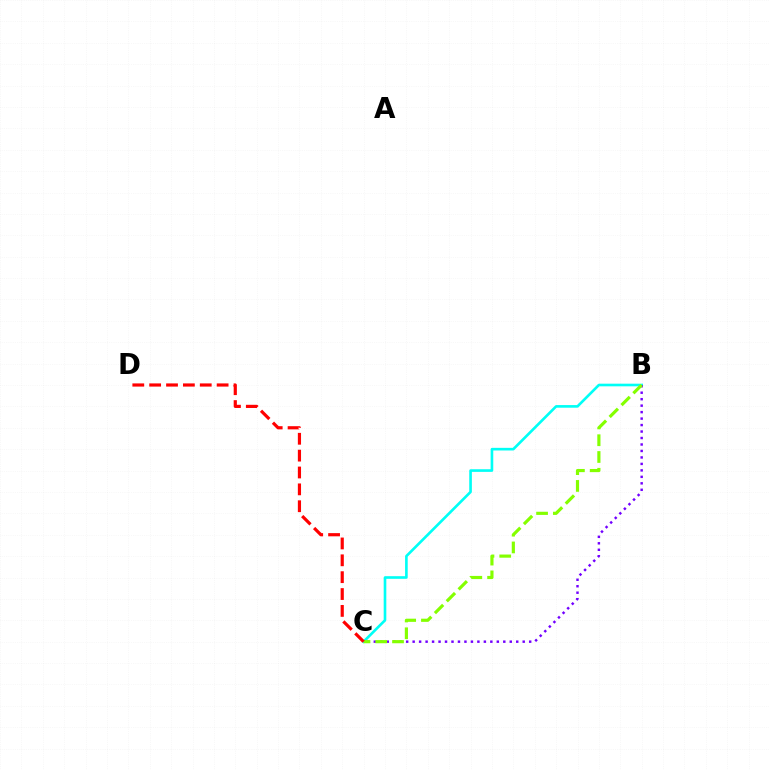{('B', 'C'): [{'color': '#00fff6', 'line_style': 'solid', 'thickness': 1.9}, {'color': '#7200ff', 'line_style': 'dotted', 'thickness': 1.76}, {'color': '#84ff00', 'line_style': 'dashed', 'thickness': 2.28}], ('C', 'D'): [{'color': '#ff0000', 'line_style': 'dashed', 'thickness': 2.29}]}